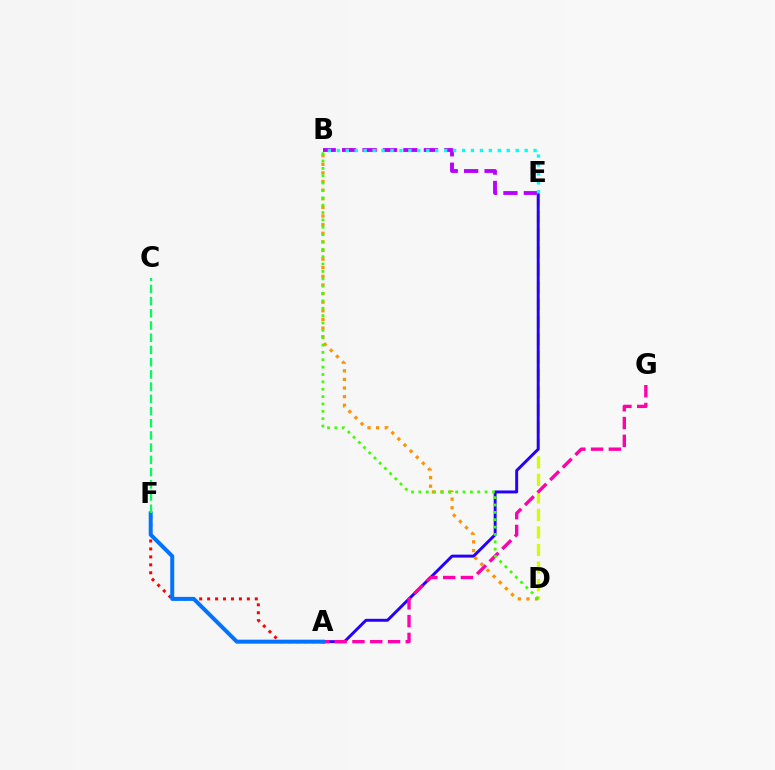{('D', 'E'): [{'color': '#d1ff00', 'line_style': 'dashed', 'thickness': 2.38}], ('A', 'E'): [{'color': '#2500ff', 'line_style': 'solid', 'thickness': 2.12}], ('A', 'F'): [{'color': '#ff0000', 'line_style': 'dotted', 'thickness': 2.16}, {'color': '#0074ff', 'line_style': 'solid', 'thickness': 2.87}], ('A', 'G'): [{'color': '#ff00ac', 'line_style': 'dashed', 'thickness': 2.42}], ('B', 'E'): [{'color': '#b900ff', 'line_style': 'dashed', 'thickness': 2.78}, {'color': '#00fff6', 'line_style': 'dotted', 'thickness': 2.43}], ('B', 'D'): [{'color': '#ff9400', 'line_style': 'dotted', 'thickness': 2.34}, {'color': '#3dff00', 'line_style': 'dotted', 'thickness': 2.0}], ('C', 'F'): [{'color': '#00ff5c', 'line_style': 'dashed', 'thickness': 1.66}]}